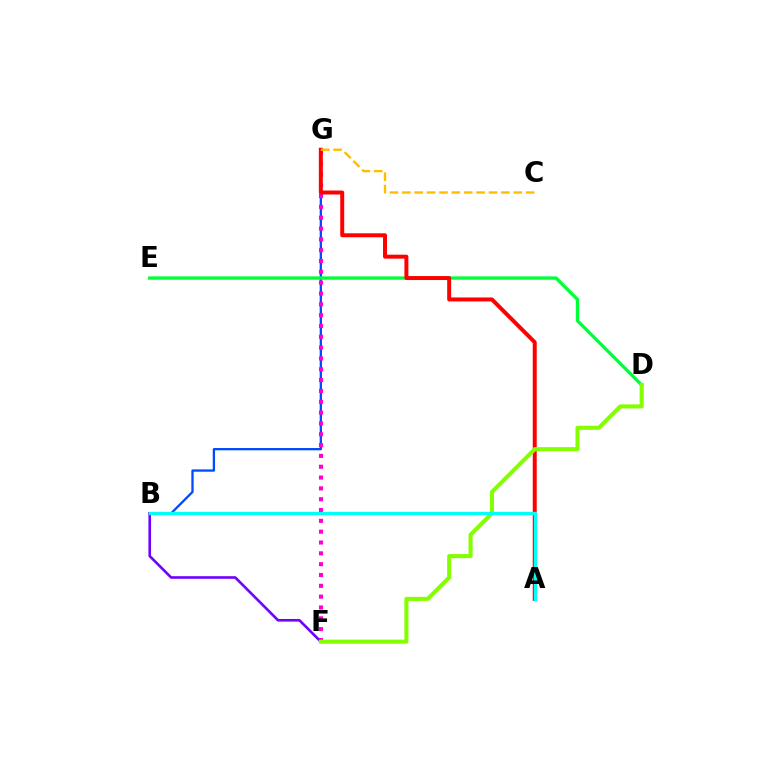{('B', 'G'): [{'color': '#004bff', 'line_style': 'solid', 'thickness': 1.66}], ('D', 'E'): [{'color': '#00ff39', 'line_style': 'solid', 'thickness': 2.4}], ('F', 'G'): [{'color': '#ff00cf', 'line_style': 'dotted', 'thickness': 2.94}], ('A', 'G'): [{'color': '#ff0000', 'line_style': 'solid', 'thickness': 2.86}], ('B', 'F'): [{'color': '#7200ff', 'line_style': 'solid', 'thickness': 1.88}], ('D', 'F'): [{'color': '#84ff00', 'line_style': 'solid', 'thickness': 2.93}], ('A', 'B'): [{'color': '#00fff6', 'line_style': 'solid', 'thickness': 2.41}], ('C', 'G'): [{'color': '#ffbd00', 'line_style': 'dashed', 'thickness': 1.68}]}